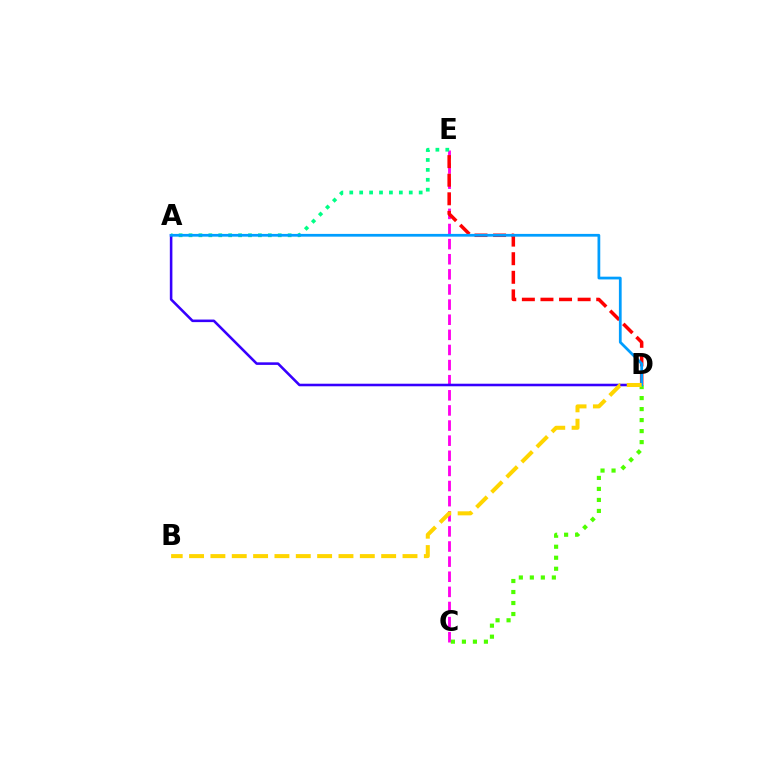{('C', 'E'): [{'color': '#ff00ed', 'line_style': 'dashed', 'thickness': 2.05}], ('A', 'E'): [{'color': '#00ff86', 'line_style': 'dotted', 'thickness': 2.69}], ('D', 'E'): [{'color': '#ff0000', 'line_style': 'dashed', 'thickness': 2.53}], ('A', 'D'): [{'color': '#3700ff', 'line_style': 'solid', 'thickness': 1.85}, {'color': '#009eff', 'line_style': 'solid', 'thickness': 1.98}], ('C', 'D'): [{'color': '#4fff00', 'line_style': 'dotted', 'thickness': 2.99}], ('B', 'D'): [{'color': '#ffd500', 'line_style': 'dashed', 'thickness': 2.9}]}